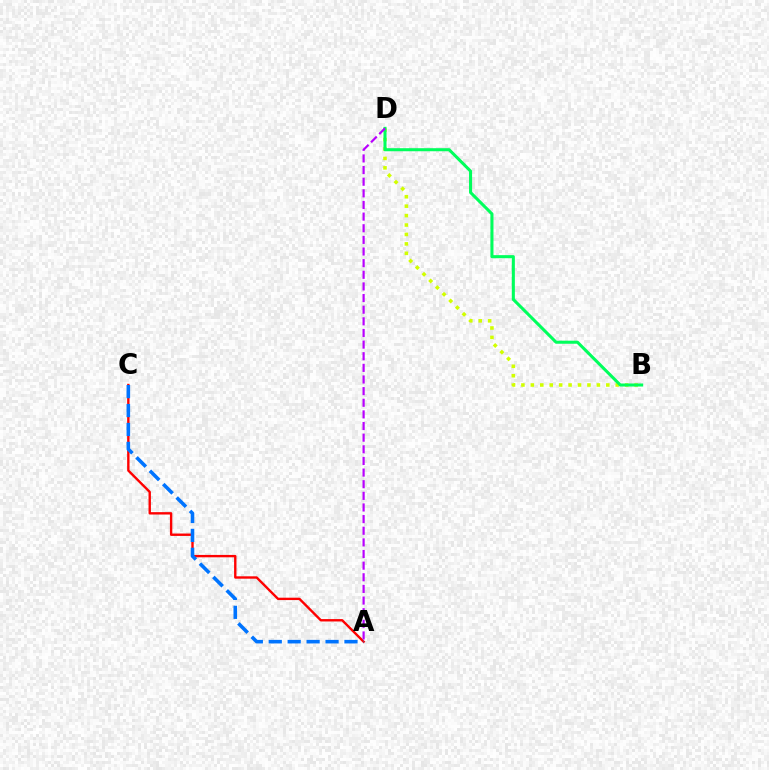{('B', 'D'): [{'color': '#d1ff00', 'line_style': 'dotted', 'thickness': 2.56}, {'color': '#00ff5c', 'line_style': 'solid', 'thickness': 2.2}], ('A', 'C'): [{'color': '#ff0000', 'line_style': 'solid', 'thickness': 1.71}, {'color': '#0074ff', 'line_style': 'dashed', 'thickness': 2.57}], ('A', 'D'): [{'color': '#b900ff', 'line_style': 'dashed', 'thickness': 1.58}]}